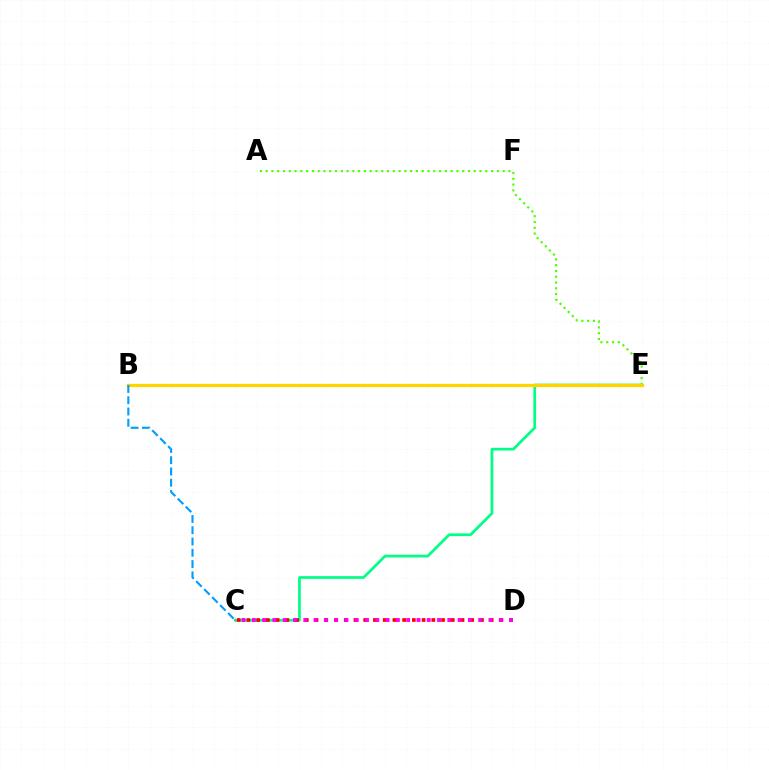{('B', 'E'): [{'color': '#3700ff', 'line_style': 'solid', 'thickness': 1.93}, {'color': '#ffd500', 'line_style': 'solid', 'thickness': 2.36}], ('C', 'E'): [{'color': '#00ff86', 'line_style': 'solid', 'thickness': 1.96}], ('C', 'D'): [{'color': '#ff0000', 'line_style': 'dotted', 'thickness': 2.64}, {'color': '#ff00ed', 'line_style': 'dotted', 'thickness': 2.8}], ('A', 'E'): [{'color': '#4fff00', 'line_style': 'dotted', 'thickness': 1.57}], ('B', 'C'): [{'color': '#009eff', 'line_style': 'dashed', 'thickness': 1.53}]}